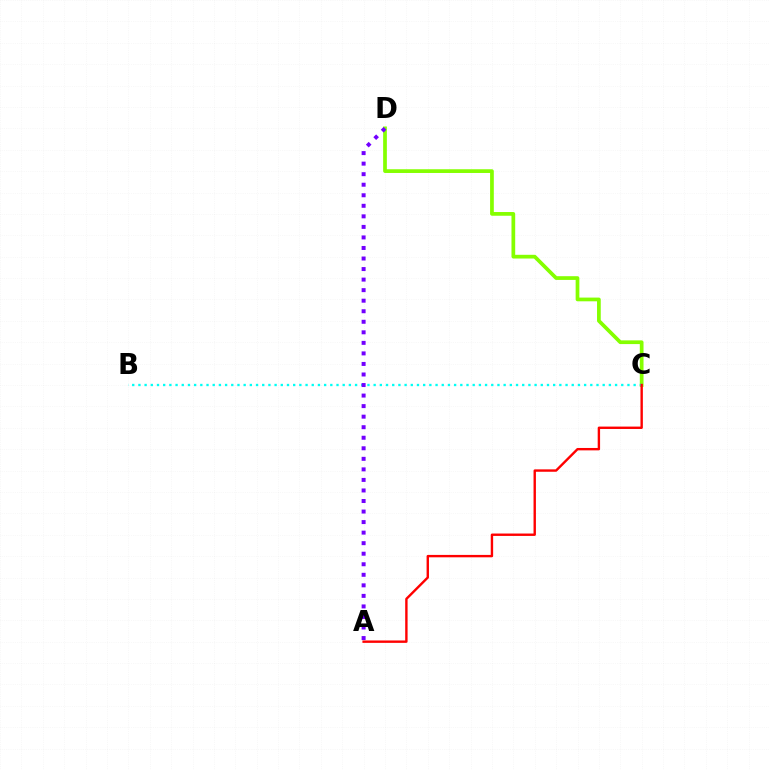{('C', 'D'): [{'color': '#84ff00', 'line_style': 'solid', 'thickness': 2.68}], ('B', 'C'): [{'color': '#00fff6', 'line_style': 'dotted', 'thickness': 1.68}], ('A', 'C'): [{'color': '#ff0000', 'line_style': 'solid', 'thickness': 1.72}], ('A', 'D'): [{'color': '#7200ff', 'line_style': 'dotted', 'thickness': 2.86}]}